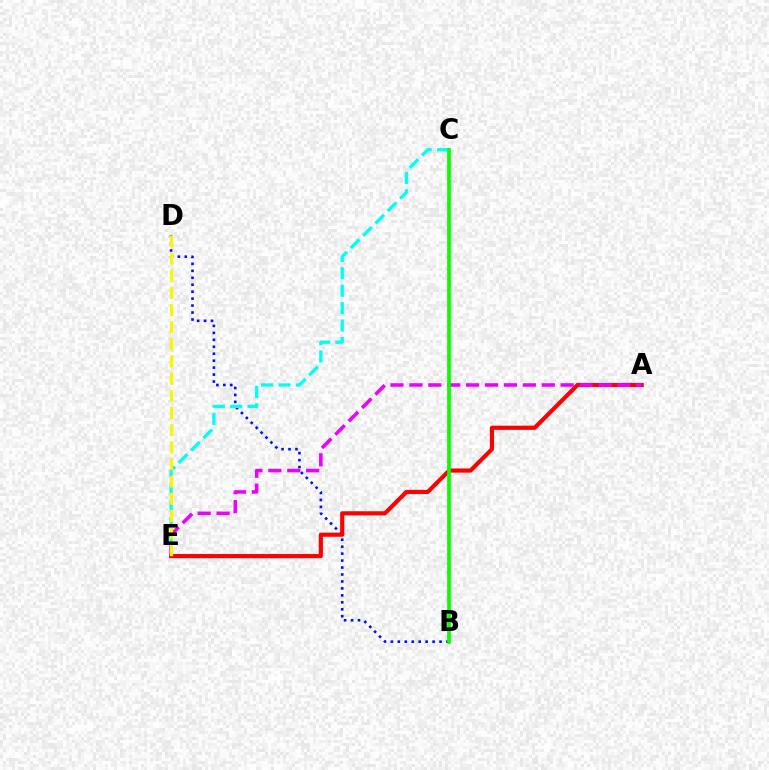{('B', 'D'): [{'color': '#0010ff', 'line_style': 'dotted', 'thickness': 1.89}], ('C', 'E'): [{'color': '#00fff6', 'line_style': 'dashed', 'thickness': 2.37}], ('A', 'E'): [{'color': '#ff0000', 'line_style': 'solid', 'thickness': 2.99}, {'color': '#ee00ff', 'line_style': 'dashed', 'thickness': 2.57}], ('D', 'E'): [{'color': '#fcf500', 'line_style': 'dashed', 'thickness': 2.33}], ('B', 'C'): [{'color': '#08ff00', 'line_style': 'solid', 'thickness': 2.67}]}